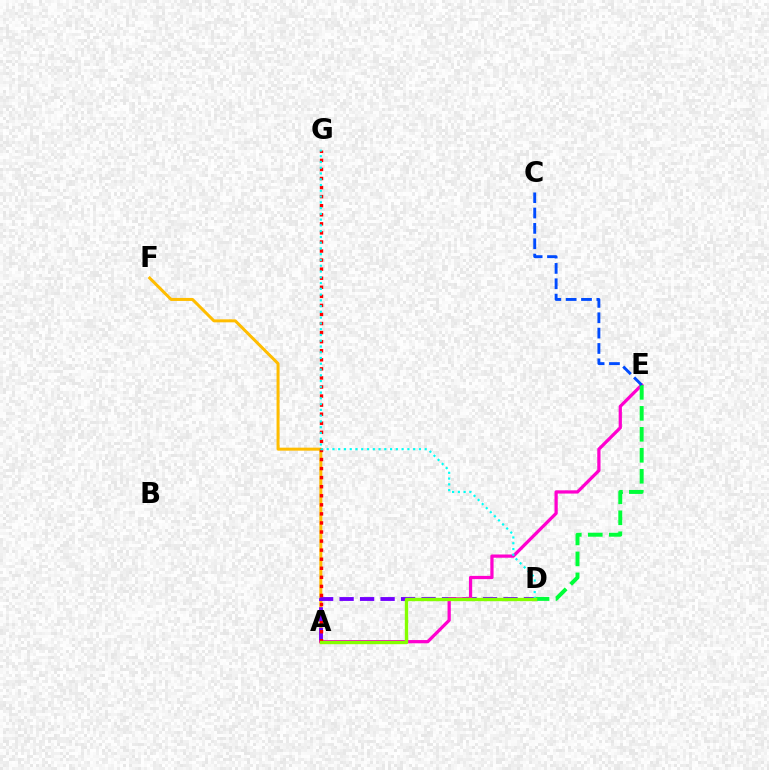{('A', 'F'): [{'color': '#ffbd00', 'line_style': 'solid', 'thickness': 2.16}], ('A', 'D'): [{'color': '#7200ff', 'line_style': 'dashed', 'thickness': 2.78}, {'color': '#84ff00', 'line_style': 'solid', 'thickness': 2.42}], ('A', 'E'): [{'color': '#ff00cf', 'line_style': 'solid', 'thickness': 2.33}], ('D', 'E'): [{'color': '#00ff39', 'line_style': 'dashed', 'thickness': 2.85}], ('A', 'G'): [{'color': '#ff0000', 'line_style': 'dotted', 'thickness': 2.46}], ('D', 'G'): [{'color': '#00fff6', 'line_style': 'dotted', 'thickness': 1.57}], ('C', 'E'): [{'color': '#004bff', 'line_style': 'dashed', 'thickness': 2.09}]}